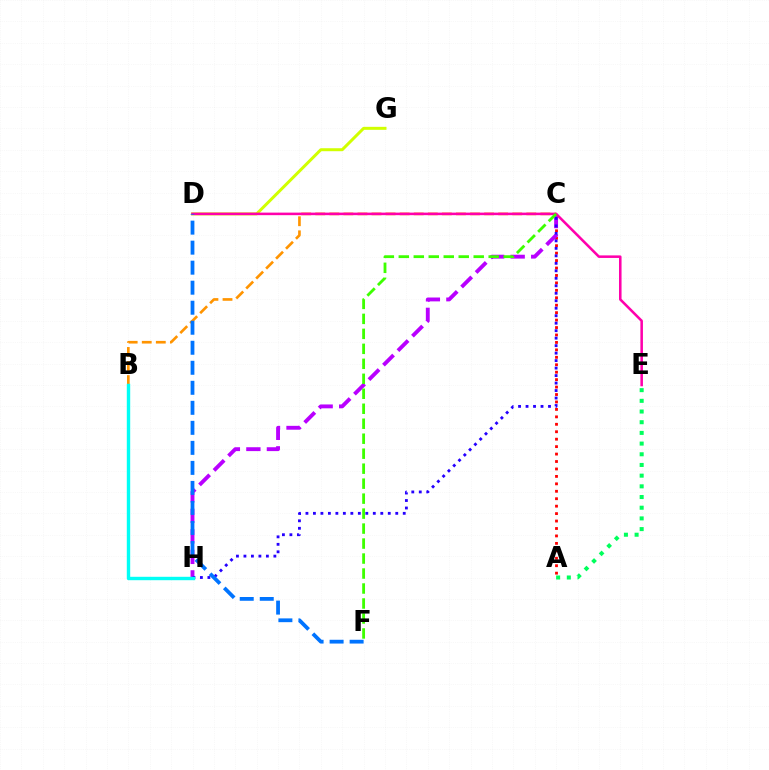{('A', 'E'): [{'color': '#00ff5c', 'line_style': 'dotted', 'thickness': 2.9}], ('D', 'G'): [{'color': '#d1ff00', 'line_style': 'solid', 'thickness': 2.15}], ('A', 'C'): [{'color': '#ff0000', 'line_style': 'dotted', 'thickness': 2.02}], ('B', 'C'): [{'color': '#ff9400', 'line_style': 'dashed', 'thickness': 1.91}], ('C', 'H'): [{'color': '#b900ff', 'line_style': 'dashed', 'thickness': 2.79}, {'color': '#2500ff', 'line_style': 'dotted', 'thickness': 2.03}], ('D', 'E'): [{'color': '#ff00ac', 'line_style': 'solid', 'thickness': 1.83}], ('B', 'H'): [{'color': '#00fff6', 'line_style': 'solid', 'thickness': 2.45}], ('C', 'F'): [{'color': '#3dff00', 'line_style': 'dashed', 'thickness': 2.04}], ('D', 'F'): [{'color': '#0074ff', 'line_style': 'dashed', 'thickness': 2.72}]}